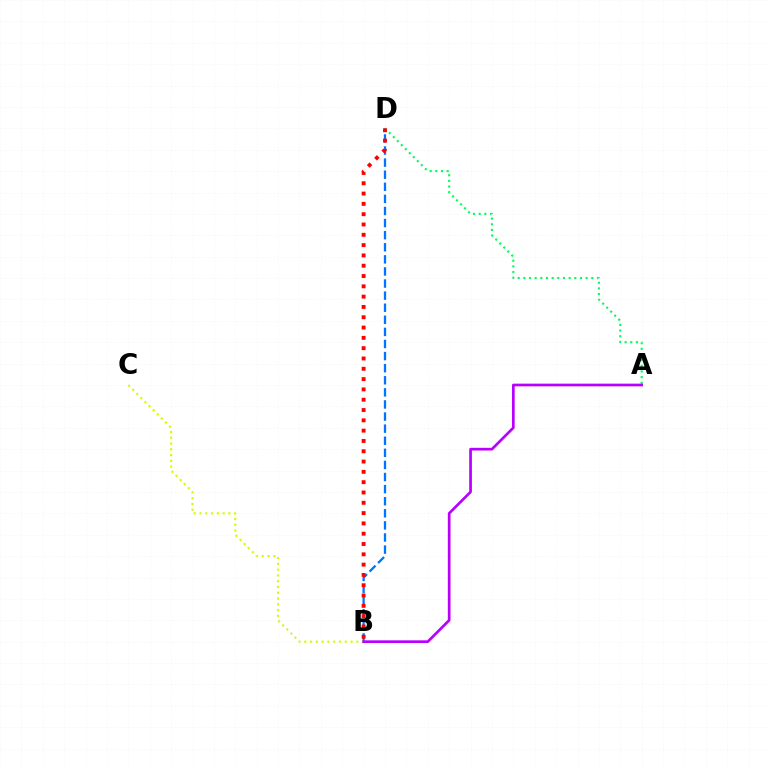{('B', 'D'): [{'color': '#0074ff', 'line_style': 'dashed', 'thickness': 1.64}, {'color': '#ff0000', 'line_style': 'dotted', 'thickness': 2.8}], ('B', 'C'): [{'color': '#d1ff00', 'line_style': 'dotted', 'thickness': 1.57}], ('A', 'D'): [{'color': '#00ff5c', 'line_style': 'dotted', 'thickness': 1.54}], ('A', 'B'): [{'color': '#b900ff', 'line_style': 'solid', 'thickness': 1.94}]}